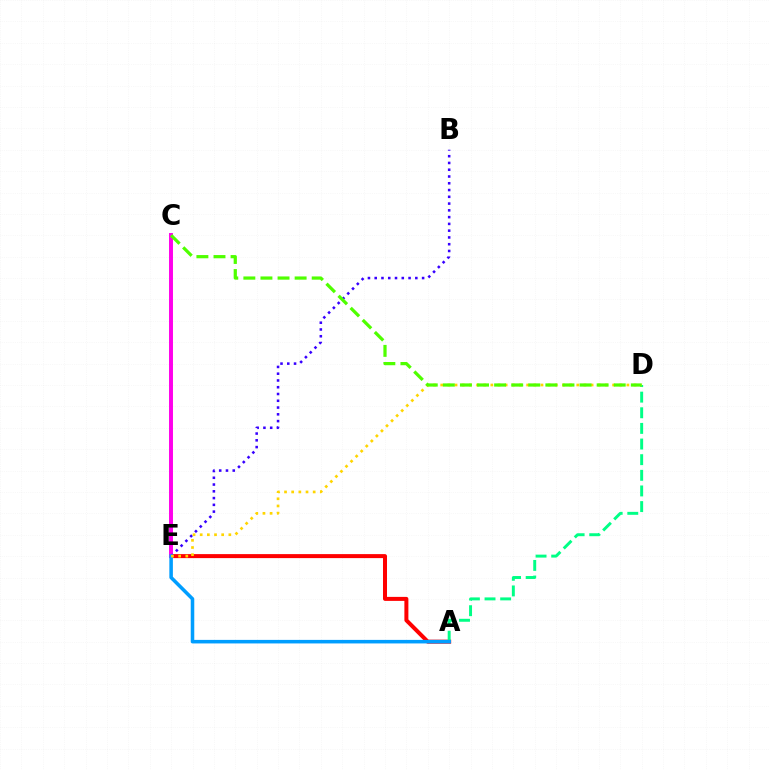{('A', 'E'): [{'color': '#ff0000', 'line_style': 'solid', 'thickness': 2.88}, {'color': '#009eff', 'line_style': 'solid', 'thickness': 2.55}], ('C', 'E'): [{'color': '#ff00ed', 'line_style': 'solid', 'thickness': 2.84}], ('A', 'D'): [{'color': '#00ff86', 'line_style': 'dashed', 'thickness': 2.12}], ('B', 'E'): [{'color': '#3700ff', 'line_style': 'dotted', 'thickness': 1.84}], ('D', 'E'): [{'color': '#ffd500', 'line_style': 'dotted', 'thickness': 1.95}], ('C', 'D'): [{'color': '#4fff00', 'line_style': 'dashed', 'thickness': 2.32}]}